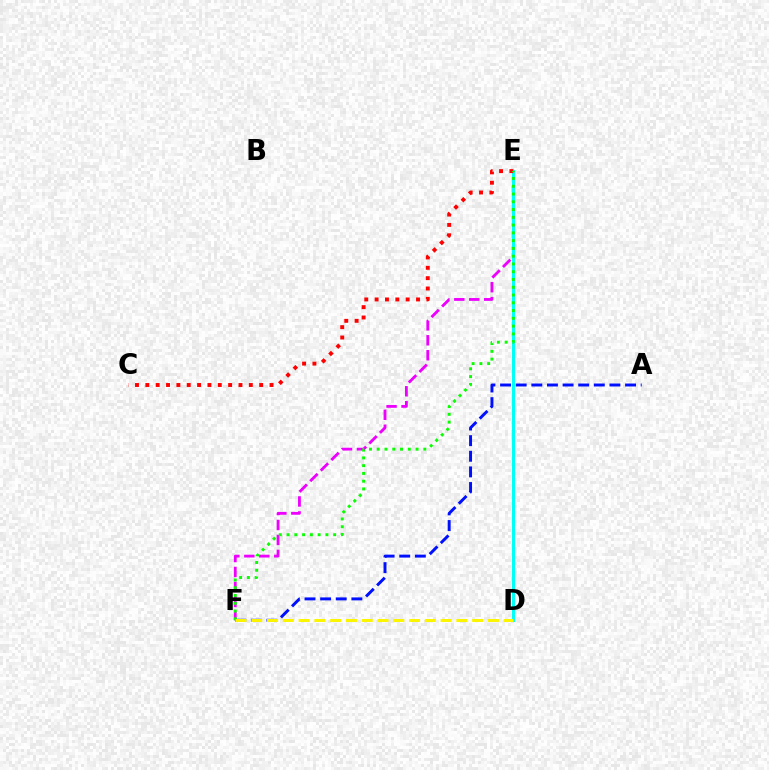{('A', 'F'): [{'color': '#0010ff', 'line_style': 'dashed', 'thickness': 2.12}], ('E', 'F'): [{'color': '#ee00ff', 'line_style': 'dashed', 'thickness': 2.03}, {'color': '#08ff00', 'line_style': 'dotted', 'thickness': 2.11}], ('D', 'E'): [{'color': '#00fff6', 'line_style': 'solid', 'thickness': 2.16}], ('C', 'E'): [{'color': '#ff0000', 'line_style': 'dotted', 'thickness': 2.81}], ('D', 'F'): [{'color': '#fcf500', 'line_style': 'dashed', 'thickness': 2.14}]}